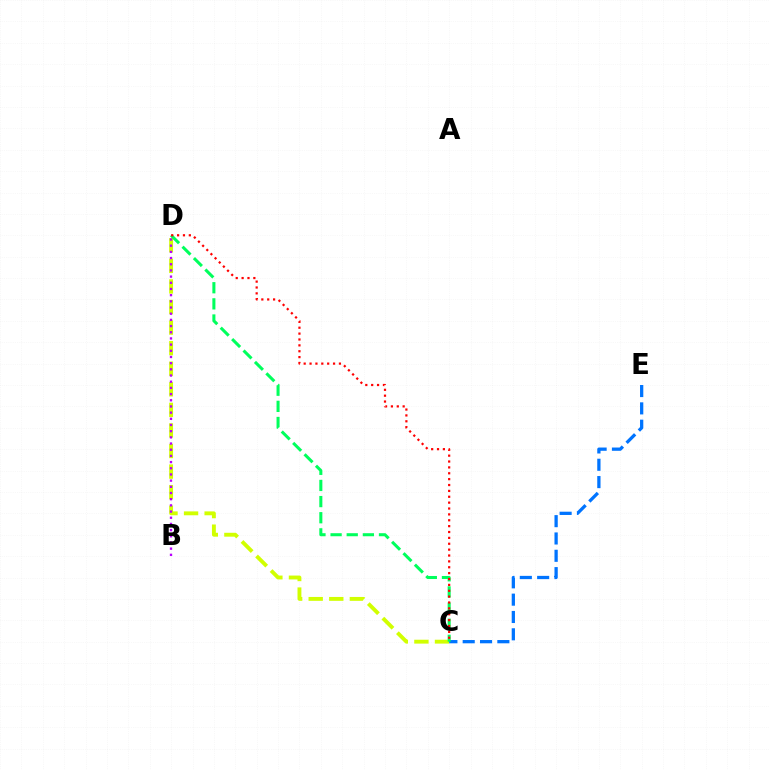{('C', 'D'): [{'color': '#d1ff00', 'line_style': 'dashed', 'thickness': 2.79}, {'color': '#00ff5c', 'line_style': 'dashed', 'thickness': 2.19}, {'color': '#ff0000', 'line_style': 'dotted', 'thickness': 1.6}], ('B', 'D'): [{'color': '#b900ff', 'line_style': 'dotted', 'thickness': 1.68}], ('C', 'E'): [{'color': '#0074ff', 'line_style': 'dashed', 'thickness': 2.35}]}